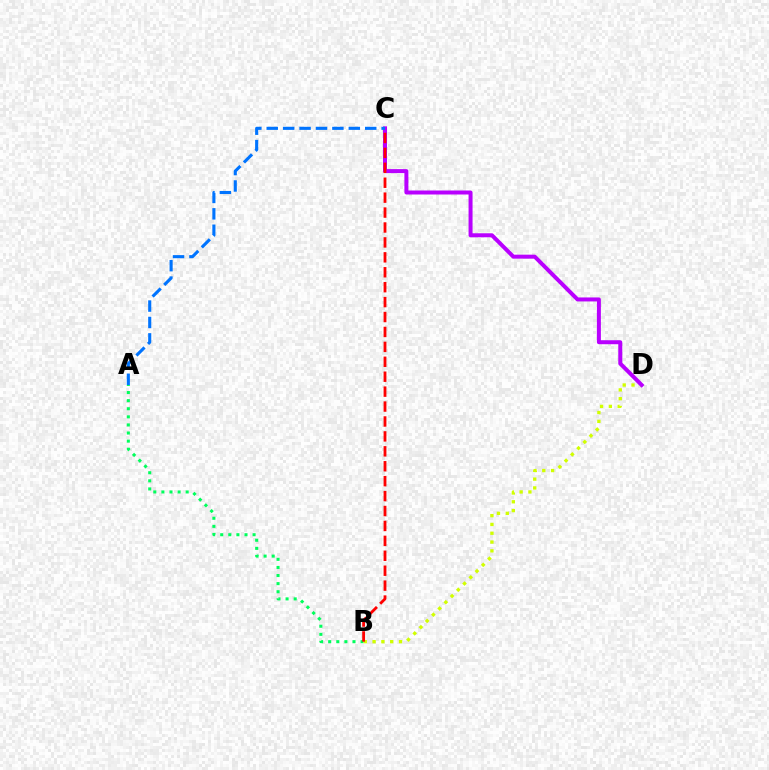{('A', 'B'): [{'color': '#00ff5c', 'line_style': 'dotted', 'thickness': 2.2}], ('B', 'D'): [{'color': '#d1ff00', 'line_style': 'dotted', 'thickness': 2.39}], ('C', 'D'): [{'color': '#b900ff', 'line_style': 'solid', 'thickness': 2.87}], ('A', 'C'): [{'color': '#0074ff', 'line_style': 'dashed', 'thickness': 2.23}], ('B', 'C'): [{'color': '#ff0000', 'line_style': 'dashed', 'thickness': 2.03}]}